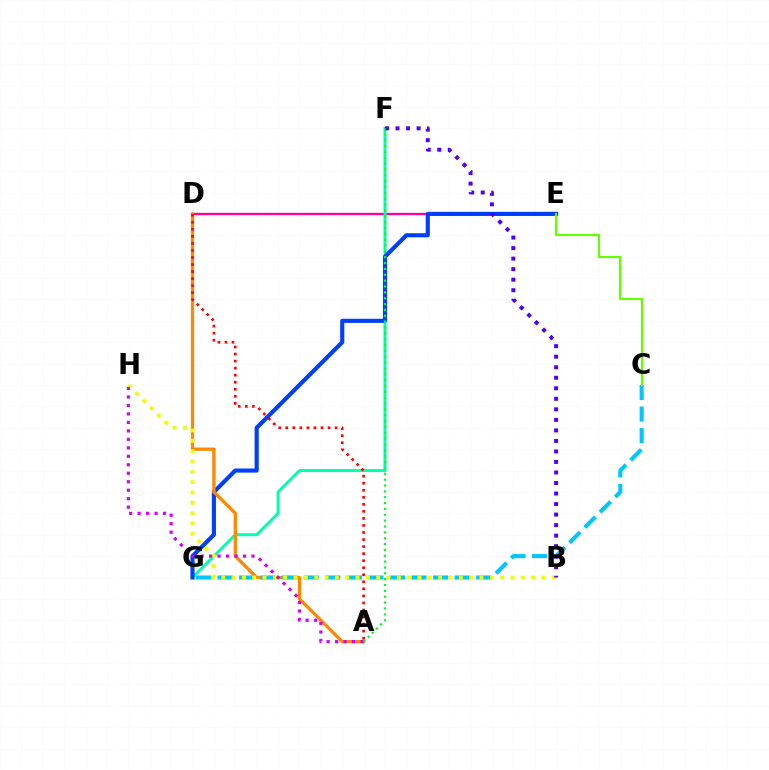{('D', 'E'): [{'color': '#ff00a0', 'line_style': 'solid', 'thickness': 1.68}], ('F', 'G'): [{'color': '#00ffaf', 'line_style': 'solid', 'thickness': 2.13}], ('E', 'G'): [{'color': '#003fff', 'line_style': 'solid', 'thickness': 2.97}], ('A', 'D'): [{'color': '#ff8800', 'line_style': 'solid', 'thickness': 2.35}, {'color': '#ff0000', 'line_style': 'dotted', 'thickness': 1.91}], ('C', 'G'): [{'color': '#00c7ff', 'line_style': 'dashed', 'thickness': 2.93}], ('B', 'H'): [{'color': '#eeff00', 'line_style': 'dotted', 'thickness': 2.81}], ('A', 'H'): [{'color': '#d600ff', 'line_style': 'dotted', 'thickness': 2.3}], ('B', 'F'): [{'color': '#4f00ff', 'line_style': 'dotted', 'thickness': 2.86}], ('C', 'E'): [{'color': '#66ff00', 'line_style': 'solid', 'thickness': 1.58}], ('A', 'F'): [{'color': '#00ff27', 'line_style': 'dotted', 'thickness': 1.59}]}